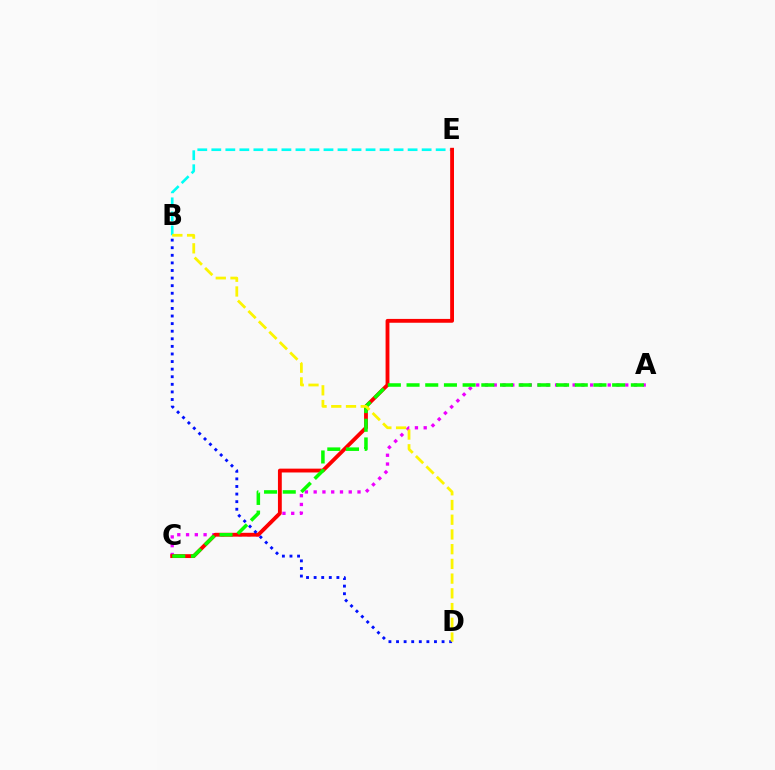{('B', 'E'): [{'color': '#00fff6', 'line_style': 'dashed', 'thickness': 1.9}], ('A', 'C'): [{'color': '#ee00ff', 'line_style': 'dotted', 'thickness': 2.38}, {'color': '#08ff00', 'line_style': 'dashed', 'thickness': 2.54}], ('C', 'E'): [{'color': '#ff0000', 'line_style': 'solid', 'thickness': 2.76}], ('B', 'D'): [{'color': '#0010ff', 'line_style': 'dotted', 'thickness': 2.06}, {'color': '#fcf500', 'line_style': 'dashed', 'thickness': 2.0}]}